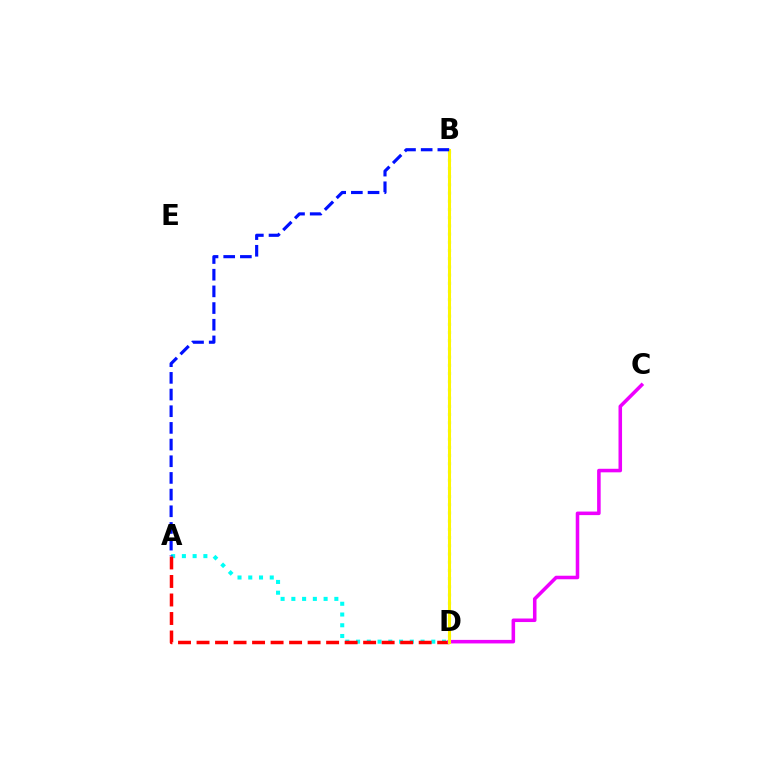{('B', 'D'): [{'color': '#08ff00', 'line_style': 'dotted', 'thickness': 2.23}, {'color': '#fcf500', 'line_style': 'solid', 'thickness': 2.19}], ('A', 'D'): [{'color': '#00fff6', 'line_style': 'dotted', 'thickness': 2.92}, {'color': '#ff0000', 'line_style': 'dashed', 'thickness': 2.51}], ('C', 'D'): [{'color': '#ee00ff', 'line_style': 'solid', 'thickness': 2.55}], ('A', 'B'): [{'color': '#0010ff', 'line_style': 'dashed', 'thickness': 2.27}]}